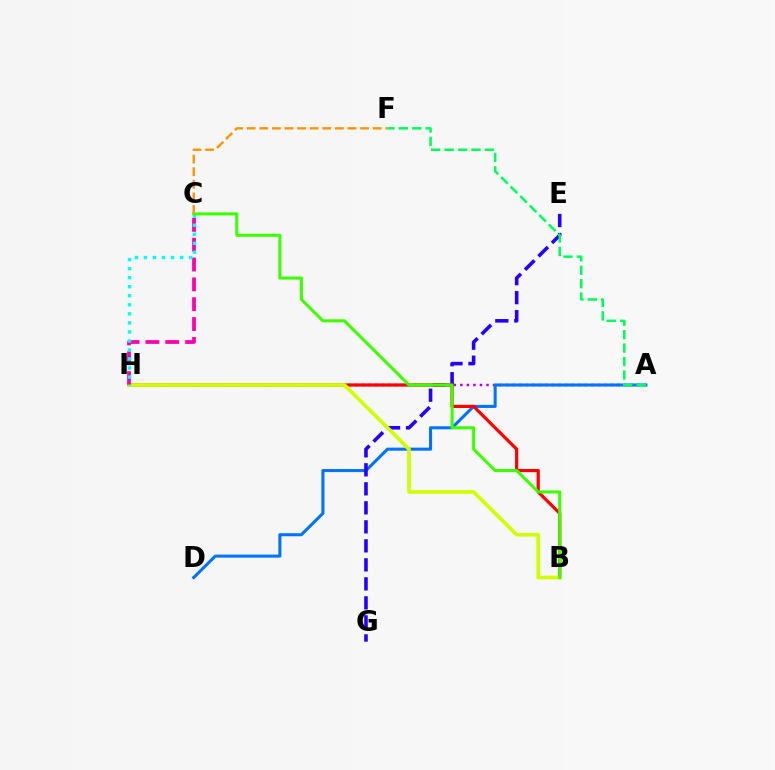{('A', 'H'): [{'color': '#b900ff', 'line_style': 'dotted', 'thickness': 1.78}], ('A', 'D'): [{'color': '#0074ff', 'line_style': 'solid', 'thickness': 2.21}], ('E', 'G'): [{'color': '#2500ff', 'line_style': 'dashed', 'thickness': 2.58}], ('B', 'H'): [{'color': '#ff0000', 'line_style': 'solid', 'thickness': 2.31}, {'color': '#d1ff00', 'line_style': 'solid', 'thickness': 2.65}], ('C', 'H'): [{'color': '#ff00ac', 'line_style': 'dashed', 'thickness': 2.7}, {'color': '#00fff6', 'line_style': 'dotted', 'thickness': 2.45}], ('A', 'F'): [{'color': '#00ff5c', 'line_style': 'dashed', 'thickness': 1.83}], ('B', 'C'): [{'color': '#3dff00', 'line_style': 'solid', 'thickness': 2.2}], ('C', 'F'): [{'color': '#ff9400', 'line_style': 'dashed', 'thickness': 1.71}]}